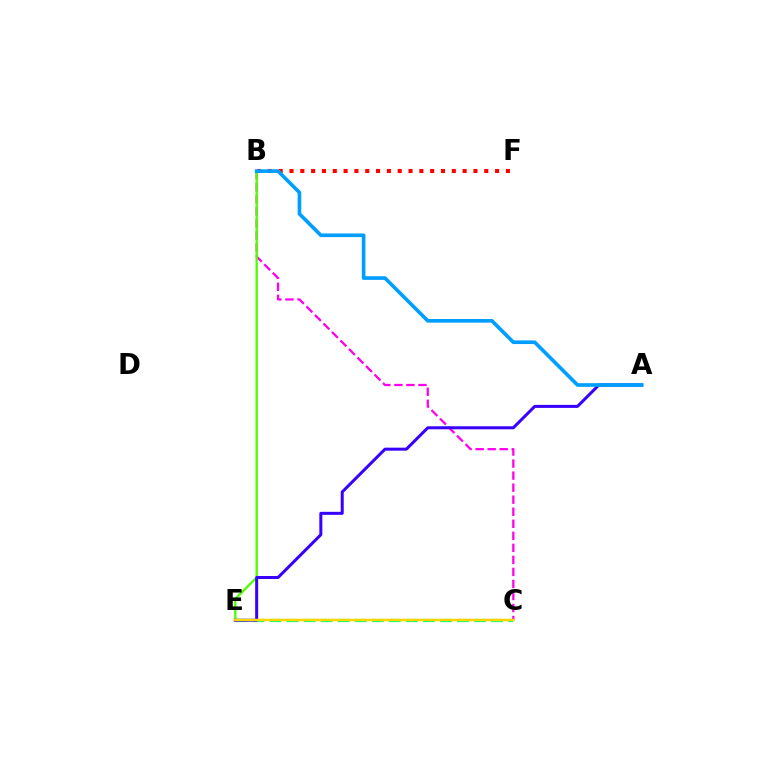{('B', 'C'): [{'color': '#ff00ed', 'line_style': 'dashed', 'thickness': 1.63}], ('B', 'E'): [{'color': '#4fff00', 'line_style': 'solid', 'thickness': 1.69}], ('B', 'F'): [{'color': '#ff0000', 'line_style': 'dotted', 'thickness': 2.94}], ('C', 'E'): [{'color': '#00ff86', 'line_style': 'dashed', 'thickness': 2.32}, {'color': '#ffd500', 'line_style': 'solid', 'thickness': 1.79}], ('A', 'E'): [{'color': '#3700ff', 'line_style': 'solid', 'thickness': 2.17}], ('A', 'B'): [{'color': '#009eff', 'line_style': 'solid', 'thickness': 2.62}]}